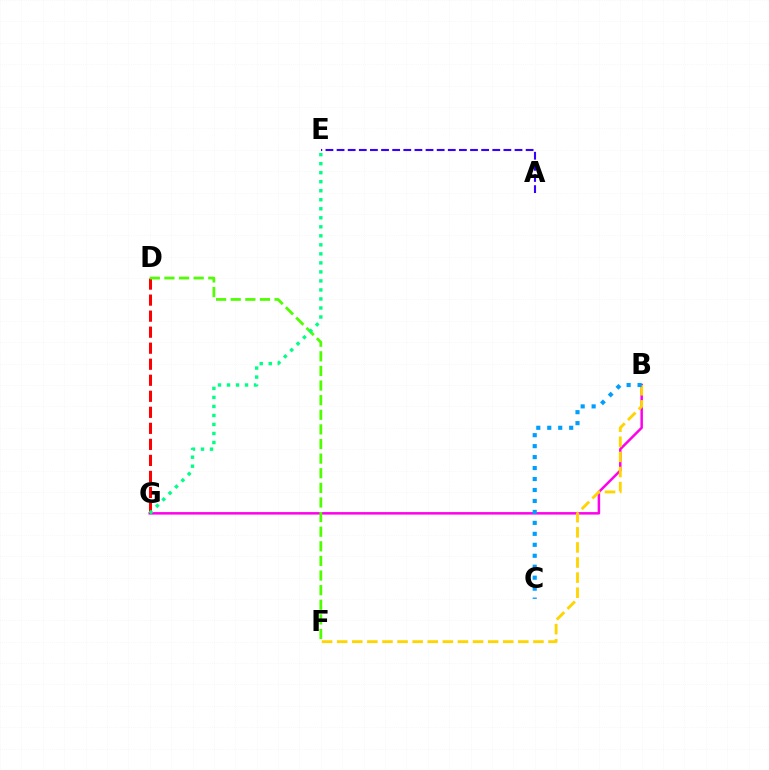{('B', 'G'): [{'color': '#ff00ed', 'line_style': 'solid', 'thickness': 1.8}], ('B', 'F'): [{'color': '#ffd500', 'line_style': 'dashed', 'thickness': 2.05}], ('D', 'G'): [{'color': '#ff0000', 'line_style': 'dashed', 'thickness': 2.18}], ('B', 'C'): [{'color': '#009eff', 'line_style': 'dotted', 'thickness': 2.98}], ('A', 'E'): [{'color': '#3700ff', 'line_style': 'dashed', 'thickness': 1.51}], ('D', 'F'): [{'color': '#4fff00', 'line_style': 'dashed', 'thickness': 1.99}], ('E', 'G'): [{'color': '#00ff86', 'line_style': 'dotted', 'thickness': 2.45}]}